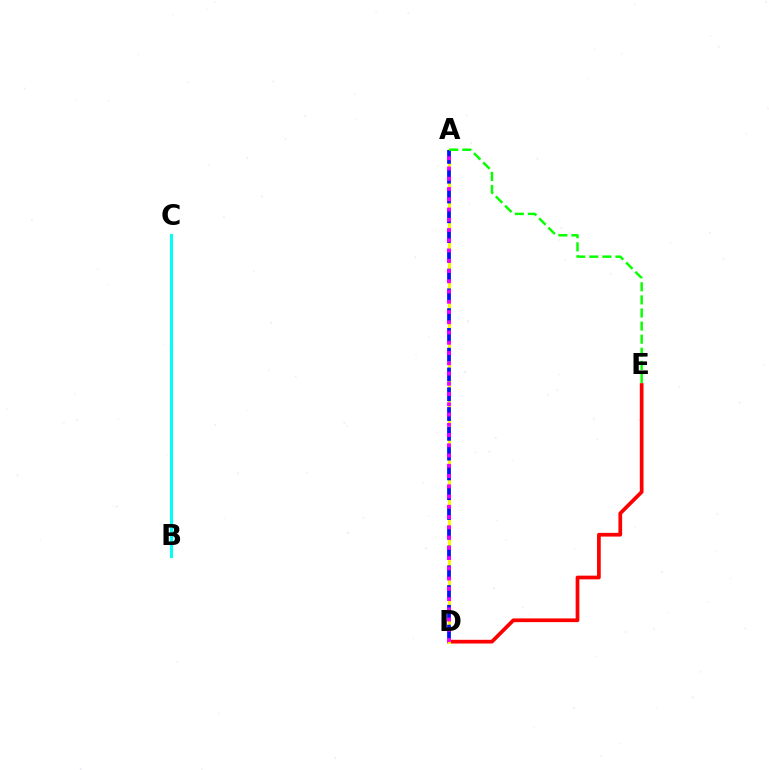{('B', 'C'): [{'color': '#00fff6', 'line_style': 'solid', 'thickness': 2.19}], ('D', 'E'): [{'color': '#ff0000', 'line_style': 'solid', 'thickness': 2.67}], ('A', 'D'): [{'color': '#fcf500', 'line_style': 'solid', 'thickness': 2.18}, {'color': '#0010ff', 'line_style': 'dashed', 'thickness': 2.69}, {'color': '#ee00ff', 'line_style': 'dotted', 'thickness': 2.79}], ('A', 'E'): [{'color': '#08ff00', 'line_style': 'dashed', 'thickness': 1.78}]}